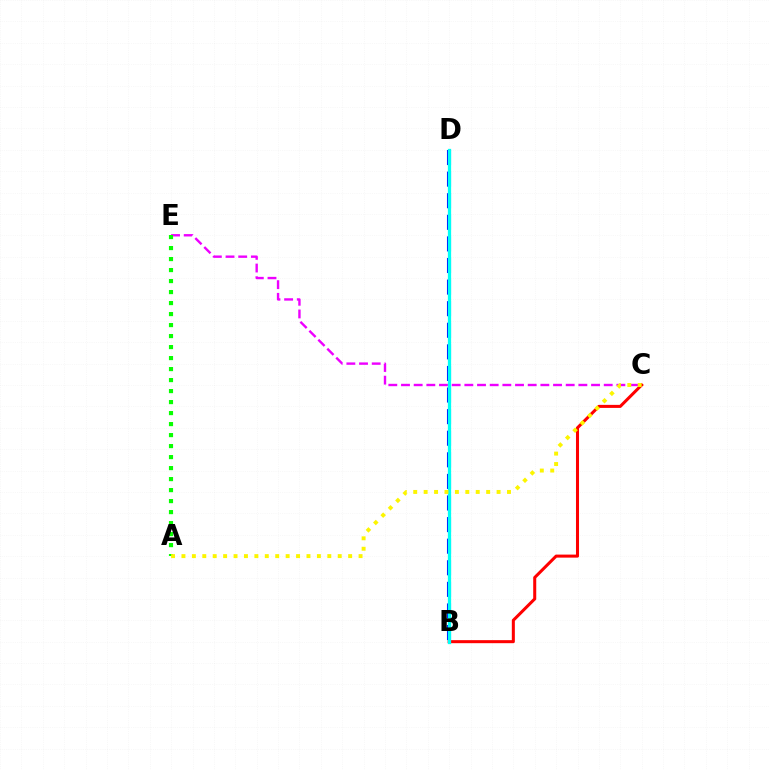{('C', 'E'): [{'color': '#ee00ff', 'line_style': 'dashed', 'thickness': 1.72}], ('B', 'D'): [{'color': '#0010ff', 'line_style': 'dashed', 'thickness': 2.93}, {'color': '#00fff6', 'line_style': 'solid', 'thickness': 2.35}], ('B', 'C'): [{'color': '#ff0000', 'line_style': 'solid', 'thickness': 2.19}], ('A', 'E'): [{'color': '#08ff00', 'line_style': 'dotted', 'thickness': 2.99}], ('A', 'C'): [{'color': '#fcf500', 'line_style': 'dotted', 'thickness': 2.83}]}